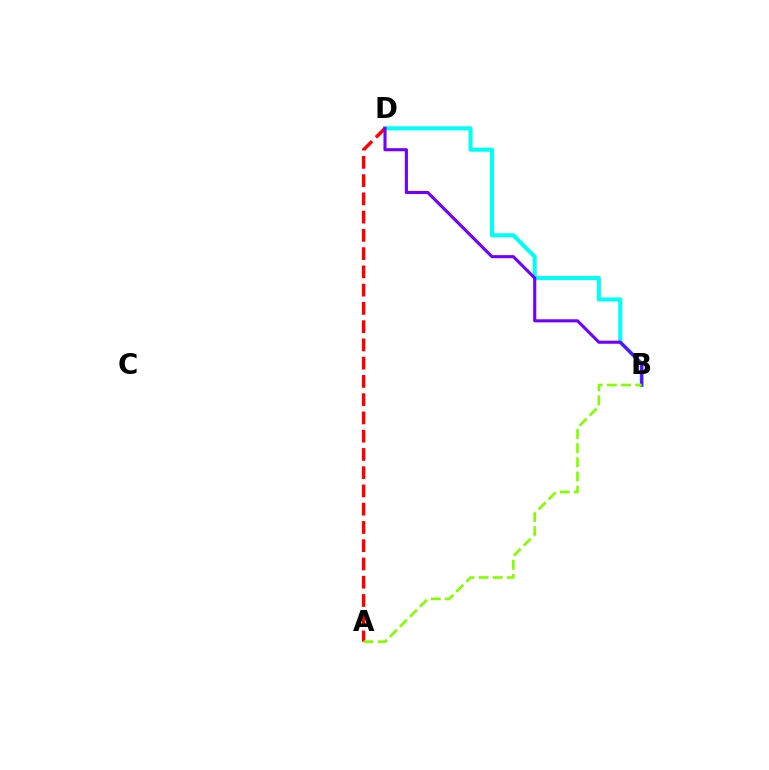{('B', 'D'): [{'color': '#00fff6', 'line_style': 'solid', 'thickness': 2.93}, {'color': '#7200ff', 'line_style': 'solid', 'thickness': 2.23}], ('A', 'D'): [{'color': '#ff0000', 'line_style': 'dashed', 'thickness': 2.48}], ('A', 'B'): [{'color': '#84ff00', 'line_style': 'dashed', 'thickness': 1.92}]}